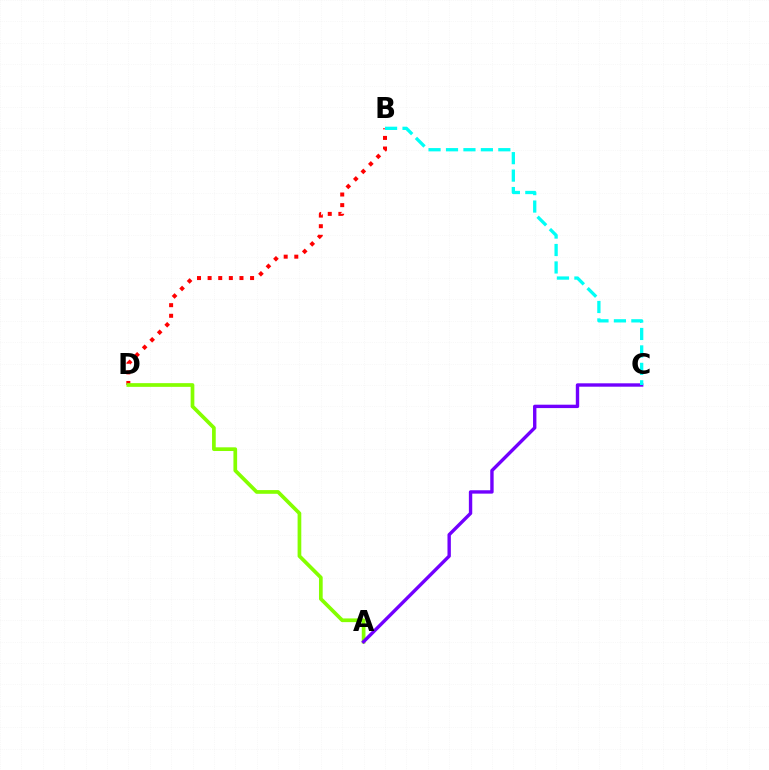{('B', 'D'): [{'color': '#ff0000', 'line_style': 'dotted', 'thickness': 2.88}], ('A', 'D'): [{'color': '#84ff00', 'line_style': 'solid', 'thickness': 2.66}], ('A', 'C'): [{'color': '#7200ff', 'line_style': 'solid', 'thickness': 2.44}], ('B', 'C'): [{'color': '#00fff6', 'line_style': 'dashed', 'thickness': 2.37}]}